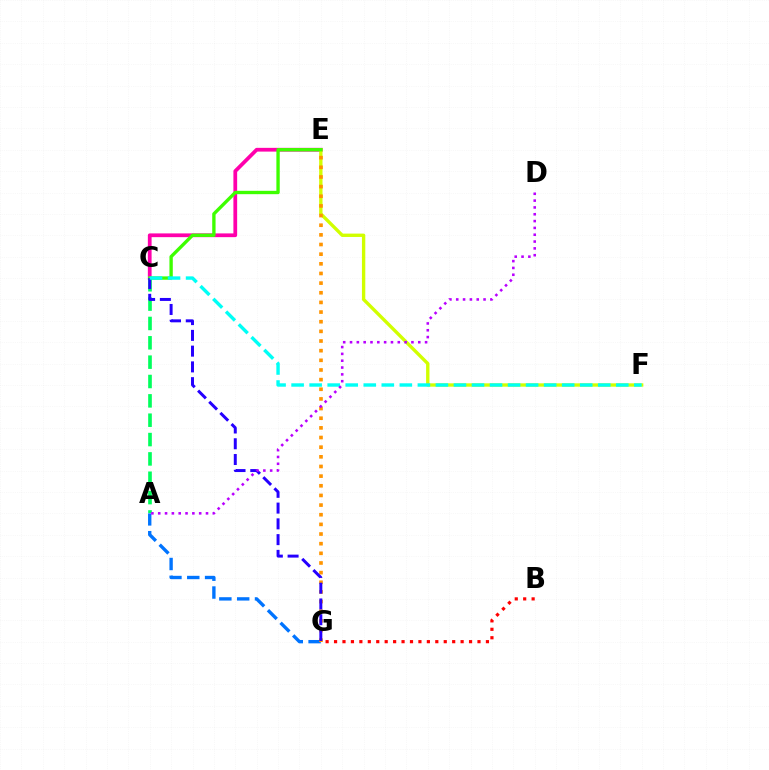{('C', 'E'): [{'color': '#ff00ac', 'line_style': 'solid', 'thickness': 2.7}, {'color': '#3dff00', 'line_style': 'solid', 'thickness': 2.41}], ('A', 'G'): [{'color': '#0074ff', 'line_style': 'dashed', 'thickness': 2.42}], ('A', 'C'): [{'color': '#00ff5c', 'line_style': 'dashed', 'thickness': 2.63}], ('E', 'F'): [{'color': '#d1ff00', 'line_style': 'solid', 'thickness': 2.42}], ('E', 'G'): [{'color': '#ff9400', 'line_style': 'dotted', 'thickness': 2.62}], ('C', 'G'): [{'color': '#2500ff', 'line_style': 'dashed', 'thickness': 2.14}], ('C', 'F'): [{'color': '#00fff6', 'line_style': 'dashed', 'thickness': 2.45}], ('A', 'D'): [{'color': '#b900ff', 'line_style': 'dotted', 'thickness': 1.85}], ('B', 'G'): [{'color': '#ff0000', 'line_style': 'dotted', 'thickness': 2.29}]}